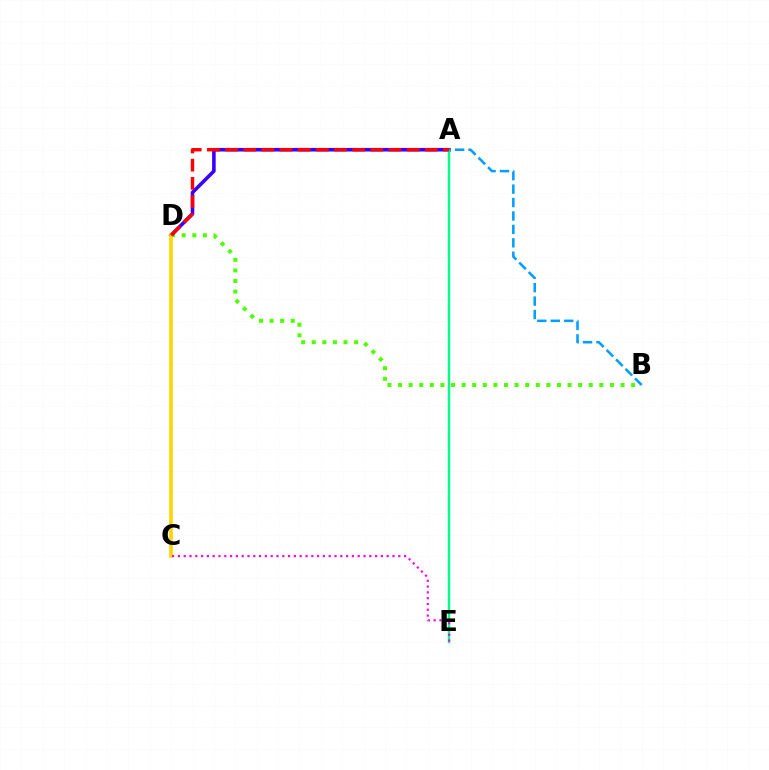{('B', 'D'): [{'color': '#4fff00', 'line_style': 'dotted', 'thickness': 2.88}], ('A', 'D'): [{'color': '#3700ff', 'line_style': 'solid', 'thickness': 2.58}, {'color': '#ff0000', 'line_style': 'dashed', 'thickness': 2.47}], ('A', 'E'): [{'color': '#00ff86', 'line_style': 'solid', 'thickness': 1.75}], ('C', 'D'): [{'color': '#ffd500', 'line_style': 'solid', 'thickness': 2.62}], ('C', 'E'): [{'color': '#ff00ed', 'line_style': 'dotted', 'thickness': 1.58}], ('A', 'B'): [{'color': '#009eff', 'line_style': 'dashed', 'thickness': 1.82}]}